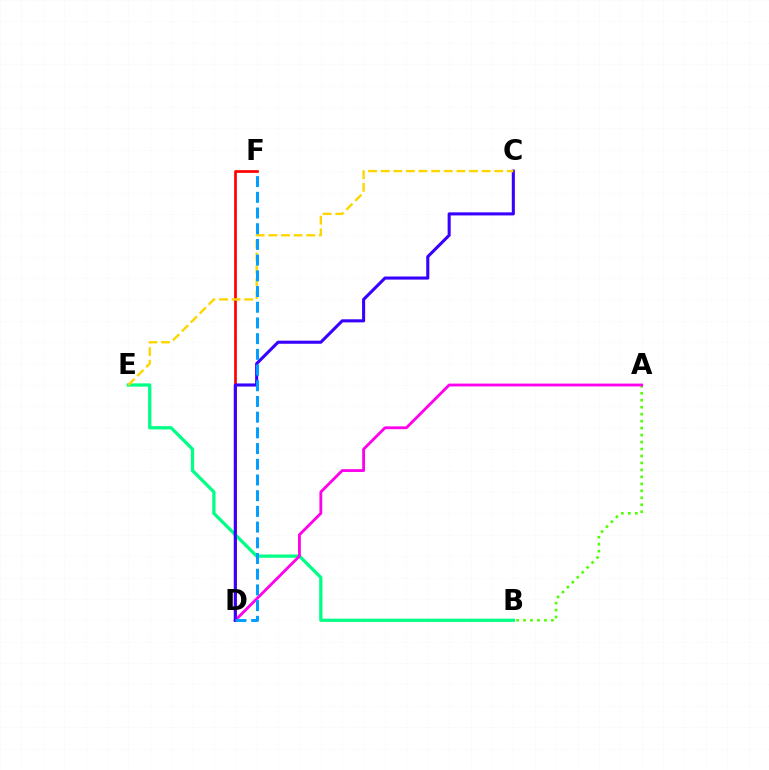{('A', 'B'): [{'color': '#4fff00', 'line_style': 'dotted', 'thickness': 1.89}], ('D', 'F'): [{'color': '#ff0000', 'line_style': 'solid', 'thickness': 1.94}, {'color': '#009eff', 'line_style': 'dashed', 'thickness': 2.13}], ('B', 'E'): [{'color': '#00ff86', 'line_style': 'solid', 'thickness': 2.35}], ('A', 'D'): [{'color': '#ff00ed', 'line_style': 'solid', 'thickness': 2.03}], ('C', 'D'): [{'color': '#3700ff', 'line_style': 'solid', 'thickness': 2.21}], ('C', 'E'): [{'color': '#ffd500', 'line_style': 'dashed', 'thickness': 1.71}]}